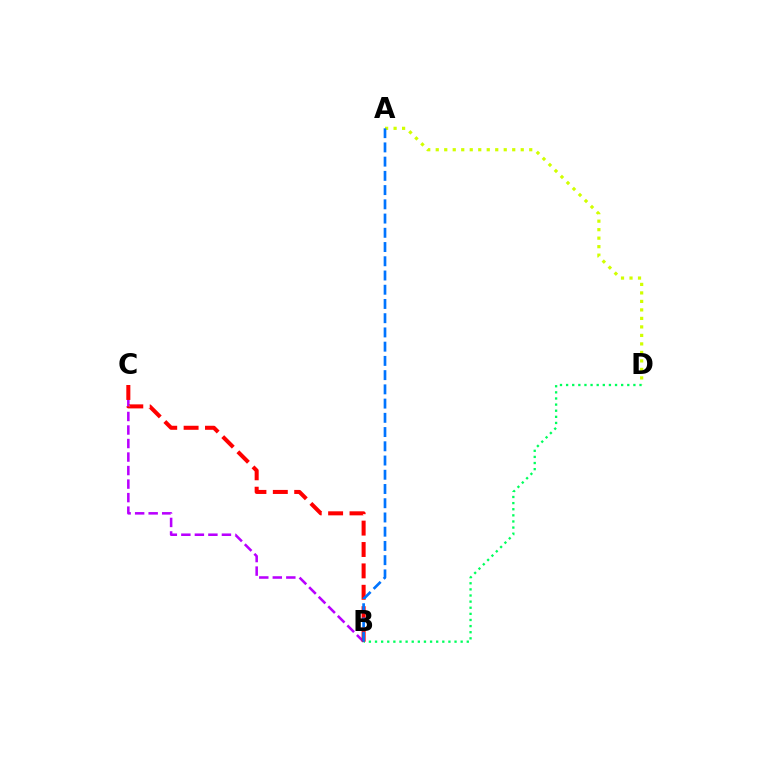{('A', 'D'): [{'color': '#d1ff00', 'line_style': 'dotted', 'thickness': 2.31}], ('B', 'C'): [{'color': '#b900ff', 'line_style': 'dashed', 'thickness': 1.84}, {'color': '#ff0000', 'line_style': 'dashed', 'thickness': 2.91}], ('B', 'D'): [{'color': '#00ff5c', 'line_style': 'dotted', 'thickness': 1.66}], ('A', 'B'): [{'color': '#0074ff', 'line_style': 'dashed', 'thickness': 1.93}]}